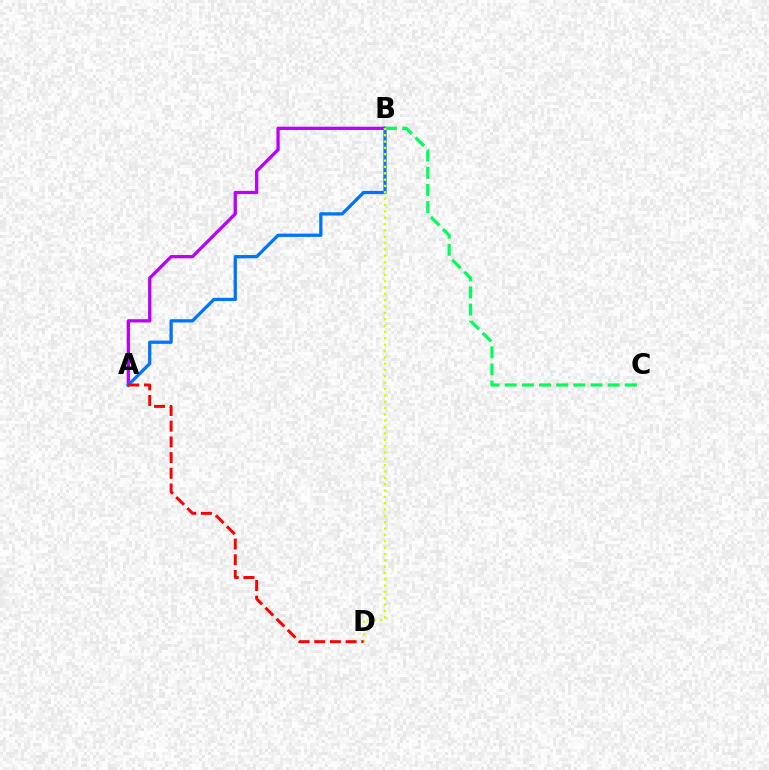{('A', 'B'): [{'color': '#b900ff', 'line_style': 'solid', 'thickness': 2.35}, {'color': '#0074ff', 'line_style': 'solid', 'thickness': 2.35}], ('B', 'C'): [{'color': '#00ff5c', 'line_style': 'dashed', 'thickness': 2.33}], ('B', 'D'): [{'color': '#d1ff00', 'line_style': 'dotted', 'thickness': 1.72}], ('A', 'D'): [{'color': '#ff0000', 'line_style': 'dashed', 'thickness': 2.13}]}